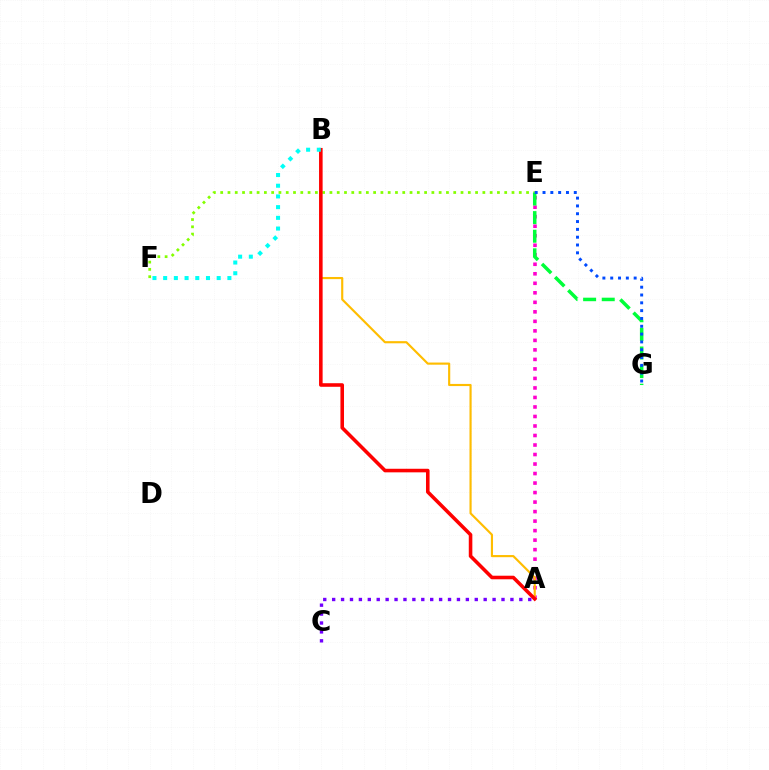{('A', 'E'): [{'color': '#ff00cf', 'line_style': 'dotted', 'thickness': 2.58}], ('E', 'F'): [{'color': '#84ff00', 'line_style': 'dotted', 'thickness': 1.98}], ('E', 'G'): [{'color': '#00ff39', 'line_style': 'dashed', 'thickness': 2.53}, {'color': '#004bff', 'line_style': 'dotted', 'thickness': 2.12}], ('A', 'B'): [{'color': '#ffbd00', 'line_style': 'solid', 'thickness': 1.55}, {'color': '#ff0000', 'line_style': 'solid', 'thickness': 2.57}], ('B', 'F'): [{'color': '#00fff6', 'line_style': 'dotted', 'thickness': 2.91}], ('A', 'C'): [{'color': '#7200ff', 'line_style': 'dotted', 'thickness': 2.42}]}